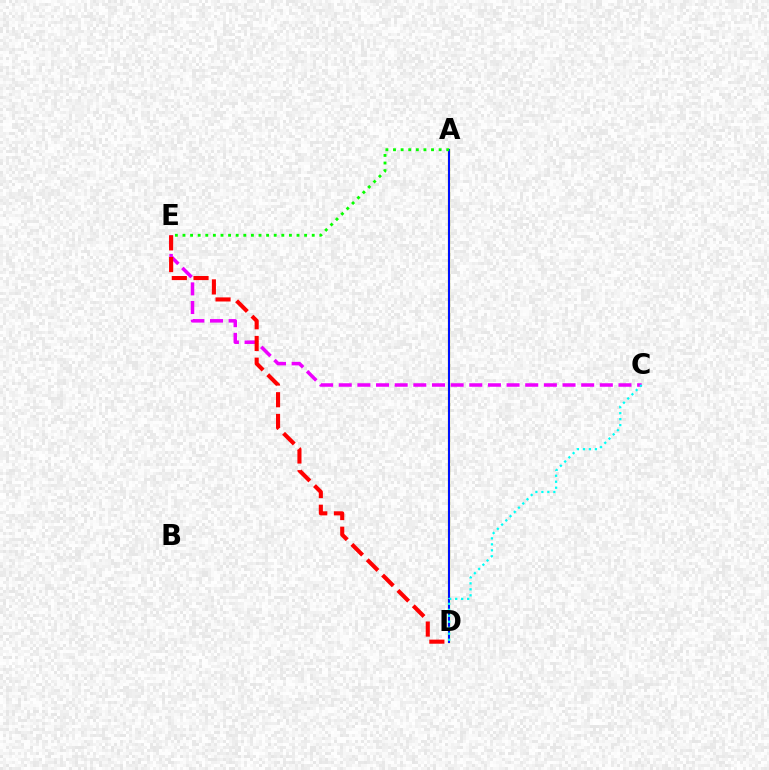{('C', 'E'): [{'color': '#ee00ff', 'line_style': 'dashed', 'thickness': 2.53}], ('A', 'D'): [{'color': '#fcf500', 'line_style': 'solid', 'thickness': 1.62}, {'color': '#0010ff', 'line_style': 'solid', 'thickness': 1.51}], ('A', 'E'): [{'color': '#08ff00', 'line_style': 'dotted', 'thickness': 2.07}], ('C', 'D'): [{'color': '#00fff6', 'line_style': 'dotted', 'thickness': 1.63}], ('D', 'E'): [{'color': '#ff0000', 'line_style': 'dashed', 'thickness': 2.95}]}